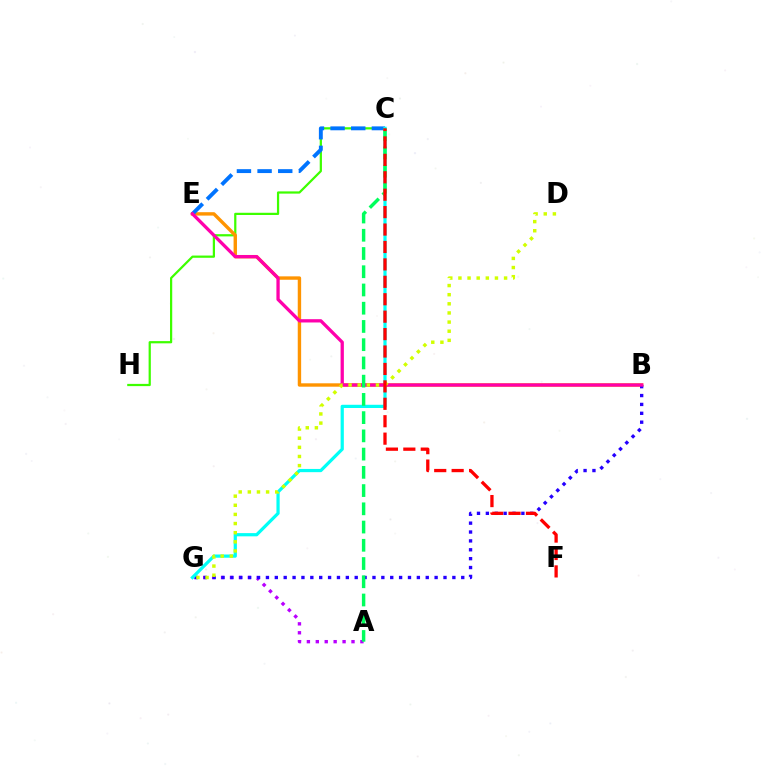{('C', 'H'): [{'color': '#3dff00', 'line_style': 'solid', 'thickness': 1.61}], ('B', 'E'): [{'color': '#ff9400', 'line_style': 'solid', 'thickness': 2.45}, {'color': '#ff00ac', 'line_style': 'solid', 'thickness': 2.37}], ('C', 'E'): [{'color': '#0074ff', 'line_style': 'dashed', 'thickness': 2.81}], ('A', 'G'): [{'color': '#b900ff', 'line_style': 'dotted', 'thickness': 2.42}], ('B', 'G'): [{'color': '#2500ff', 'line_style': 'dotted', 'thickness': 2.41}], ('C', 'G'): [{'color': '#00fff6', 'line_style': 'solid', 'thickness': 2.32}], ('A', 'C'): [{'color': '#00ff5c', 'line_style': 'dashed', 'thickness': 2.48}], ('D', 'G'): [{'color': '#d1ff00', 'line_style': 'dotted', 'thickness': 2.48}], ('C', 'F'): [{'color': '#ff0000', 'line_style': 'dashed', 'thickness': 2.37}]}